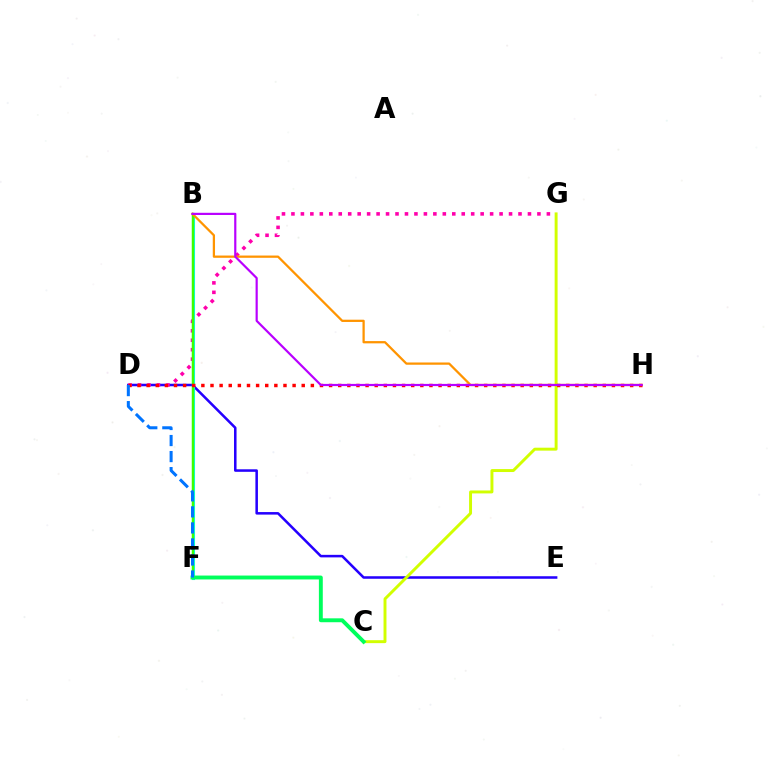{('D', 'E'): [{'color': '#2500ff', 'line_style': 'solid', 'thickness': 1.82}], ('D', 'G'): [{'color': '#ff00ac', 'line_style': 'dotted', 'thickness': 2.57}], ('B', 'F'): [{'color': '#00fff6', 'line_style': 'solid', 'thickness': 2.22}, {'color': '#3dff00', 'line_style': 'solid', 'thickness': 1.76}], ('C', 'G'): [{'color': '#d1ff00', 'line_style': 'solid', 'thickness': 2.12}], ('C', 'F'): [{'color': '#00ff5c', 'line_style': 'solid', 'thickness': 2.81}], ('D', 'H'): [{'color': '#ff0000', 'line_style': 'dotted', 'thickness': 2.48}], ('B', 'H'): [{'color': '#ff9400', 'line_style': 'solid', 'thickness': 1.63}, {'color': '#b900ff', 'line_style': 'solid', 'thickness': 1.57}], ('D', 'F'): [{'color': '#0074ff', 'line_style': 'dashed', 'thickness': 2.18}]}